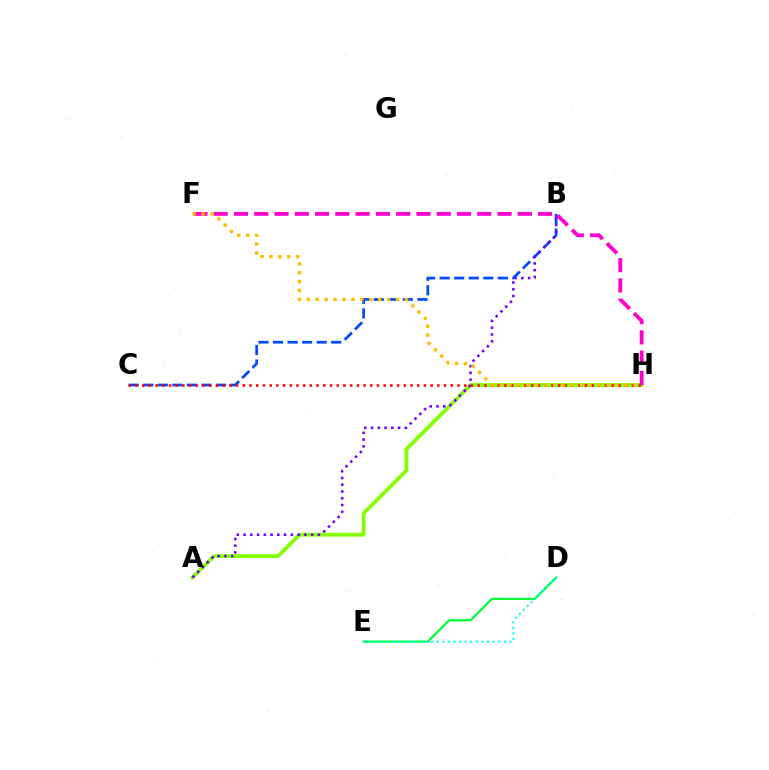{('B', 'C'): [{'color': '#004bff', 'line_style': 'dashed', 'thickness': 1.98}], ('D', 'E'): [{'color': '#00ff39', 'line_style': 'solid', 'thickness': 1.59}, {'color': '#00fff6', 'line_style': 'dotted', 'thickness': 1.52}], ('A', 'H'): [{'color': '#84ff00', 'line_style': 'solid', 'thickness': 2.71}], ('A', 'B'): [{'color': '#7200ff', 'line_style': 'dotted', 'thickness': 1.84}], ('C', 'H'): [{'color': '#ff0000', 'line_style': 'dotted', 'thickness': 1.82}], ('F', 'H'): [{'color': '#ff00cf', 'line_style': 'dashed', 'thickness': 2.75}, {'color': '#ffbd00', 'line_style': 'dotted', 'thickness': 2.42}]}